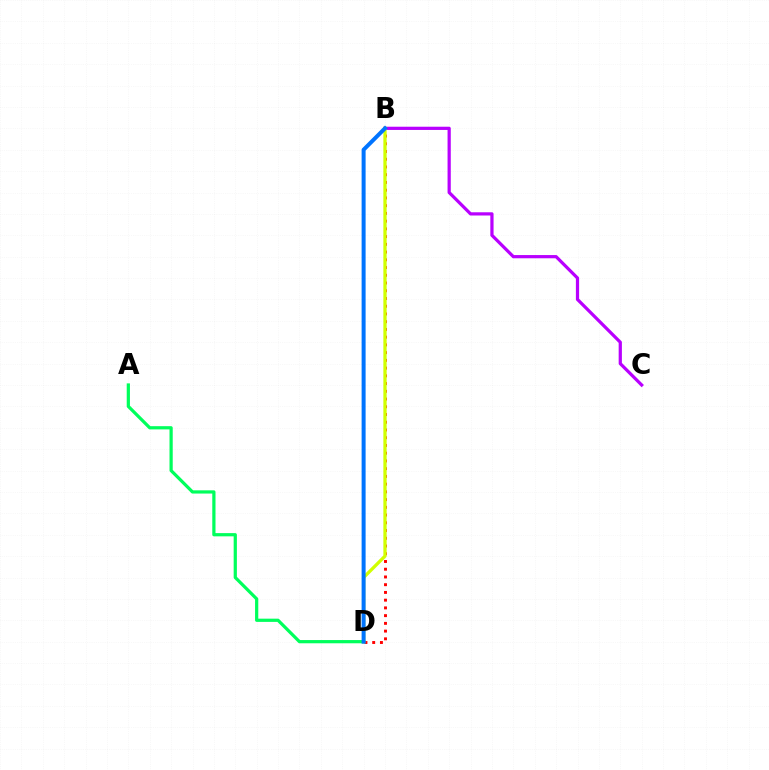{('B', 'D'): [{'color': '#ff0000', 'line_style': 'dotted', 'thickness': 2.1}, {'color': '#d1ff00', 'line_style': 'solid', 'thickness': 2.36}, {'color': '#0074ff', 'line_style': 'solid', 'thickness': 2.87}], ('A', 'D'): [{'color': '#00ff5c', 'line_style': 'solid', 'thickness': 2.32}], ('B', 'C'): [{'color': '#b900ff', 'line_style': 'solid', 'thickness': 2.32}]}